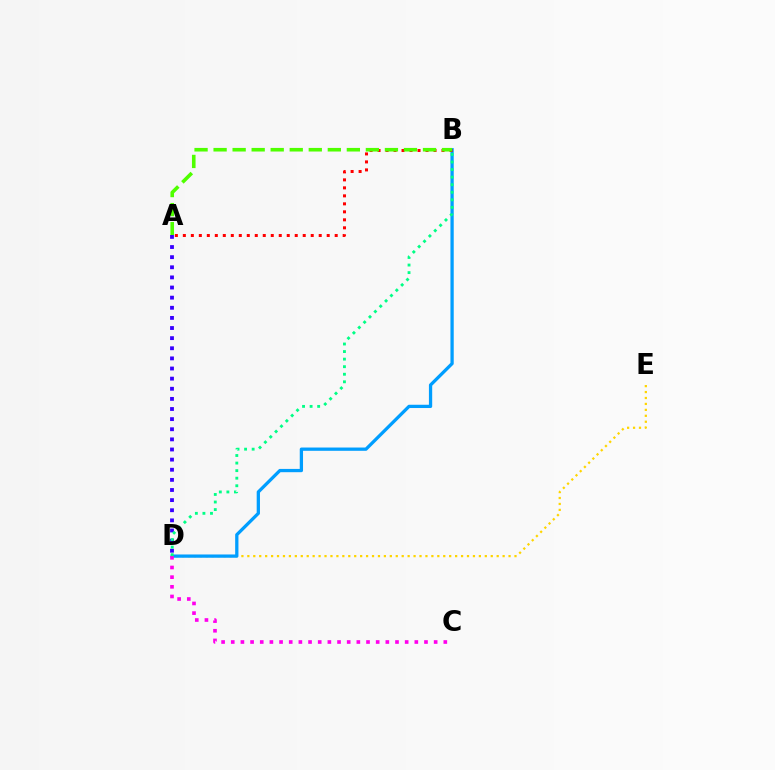{('D', 'E'): [{'color': '#ffd500', 'line_style': 'dotted', 'thickness': 1.61}], ('B', 'D'): [{'color': '#009eff', 'line_style': 'solid', 'thickness': 2.36}, {'color': '#00ff86', 'line_style': 'dotted', 'thickness': 2.05}], ('A', 'B'): [{'color': '#ff0000', 'line_style': 'dotted', 'thickness': 2.17}, {'color': '#4fff00', 'line_style': 'dashed', 'thickness': 2.59}], ('A', 'D'): [{'color': '#3700ff', 'line_style': 'dotted', 'thickness': 2.75}], ('C', 'D'): [{'color': '#ff00ed', 'line_style': 'dotted', 'thickness': 2.63}]}